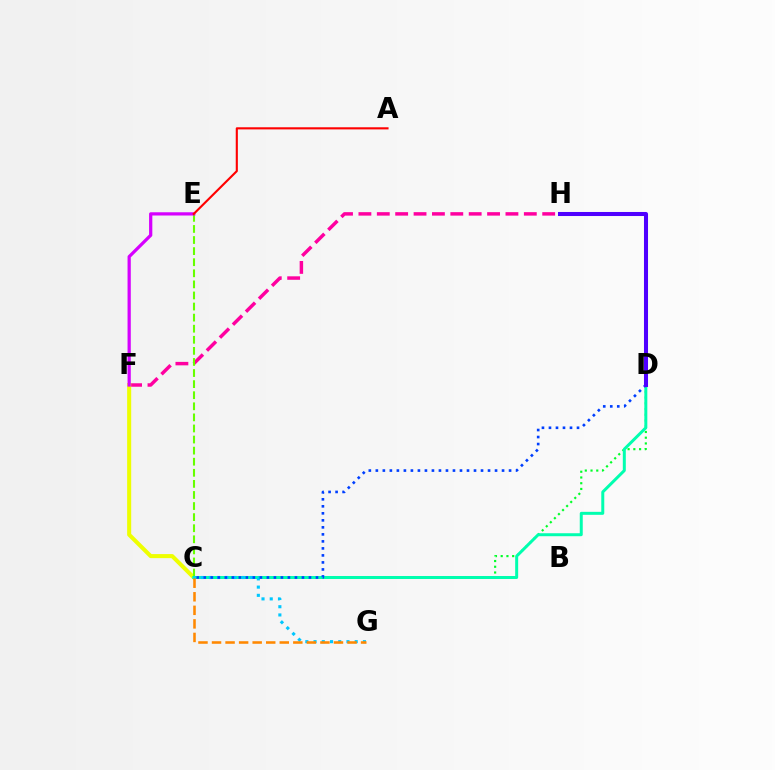{('F', 'H'): [{'color': '#ff00a0', 'line_style': 'dashed', 'thickness': 2.5}], ('C', 'F'): [{'color': '#eeff00', 'line_style': 'solid', 'thickness': 2.91}], ('C', 'D'): [{'color': '#00ff27', 'line_style': 'dotted', 'thickness': 1.56}, {'color': '#00ffaf', 'line_style': 'solid', 'thickness': 2.15}, {'color': '#003fff', 'line_style': 'dotted', 'thickness': 1.9}], ('C', 'E'): [{'color': '#66ff00', 'line_style': 'dashed', 'thickness': 1.51}], ('C', 'G'): [{'color': '#00c7ff', 'line_style': 'dotted', 'thickness': 2.23}, {'color': '#ff8800', 'line_style': 'dashed', 'thickness': 1.84}], ('D', 'H'): [{'color': '#4f00ff', 'line_style': 'solid', 'thickness': 2.91}], ('E', 'F'): [{'color': '#d600ff', 'line_style': 'solid', 'thickness': 2.33}], ('A', 'E'): [{'color': '#ff0000', 'line_style': 'solid', 'thickness': 1.53}]}